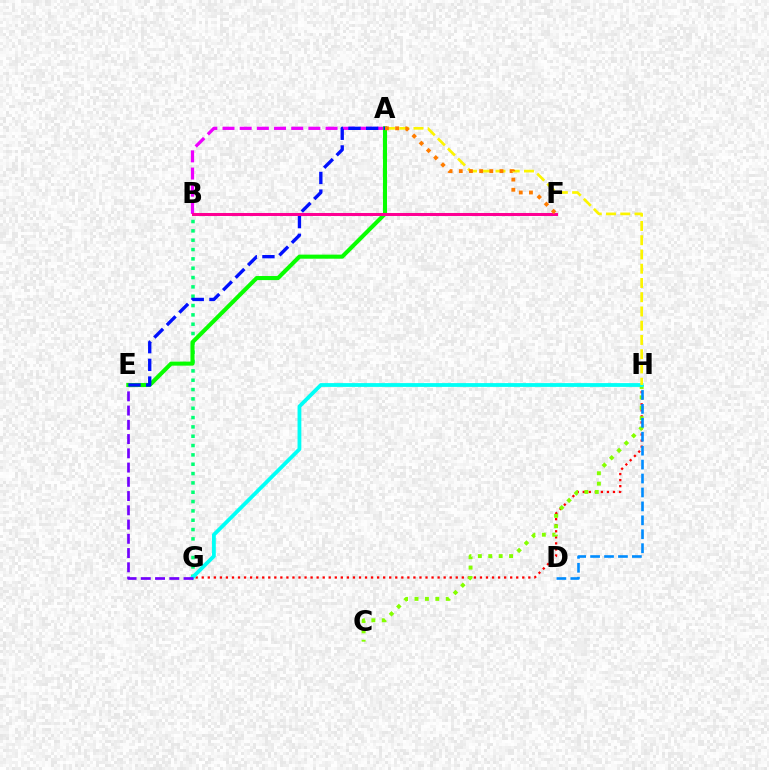{('G', 'H'): [{'color': '#ff0000', 'line_style': 'dotted', 'thickness': 1.64}, {'color': '#00fff6', 'line_style': 'solid', 'thickness': 2.74}], ('C', 'H'): [{'color': '#84ff00', 'line_style': 'dotted', 'thickness': 2.83}], ('B', 'G'): [{'color': '#00ff74', 'line_style': 'dotted', 'thickness': 2.54}], ('D', 'H'): [{'color': '#008cff', 'line_style': 'dashed', 'thickness': 1.89}], ('A', 'H'): [{'color': '#fcf500', 'line_style': 'dashed', 'thickness': 1.94}], ('E', 'G'): [{'color': '#7200ff', 'line_style': 'dashed', 'thickness': 1.94}], ('A', 'B'): [{'color': '#ee00ff', 'line_style': 'dashed', 'thickness': 2.33}], ('A', 'E'): [{'color': '#08ff00', 'line_style': 'solid', 'thickness': 2.94}, {'color': '#0010ff', 'line_style': 'dashed', 'thickness': 2.4}], ('B', 'F'): [{'color': '#ff0094', 'line_style': 'solid', 'thickness': 2.18}], ('A', 'F'): [{'color': '#ff7c00', 'line_style': 'dotted', 'thickness': 2.76}]}